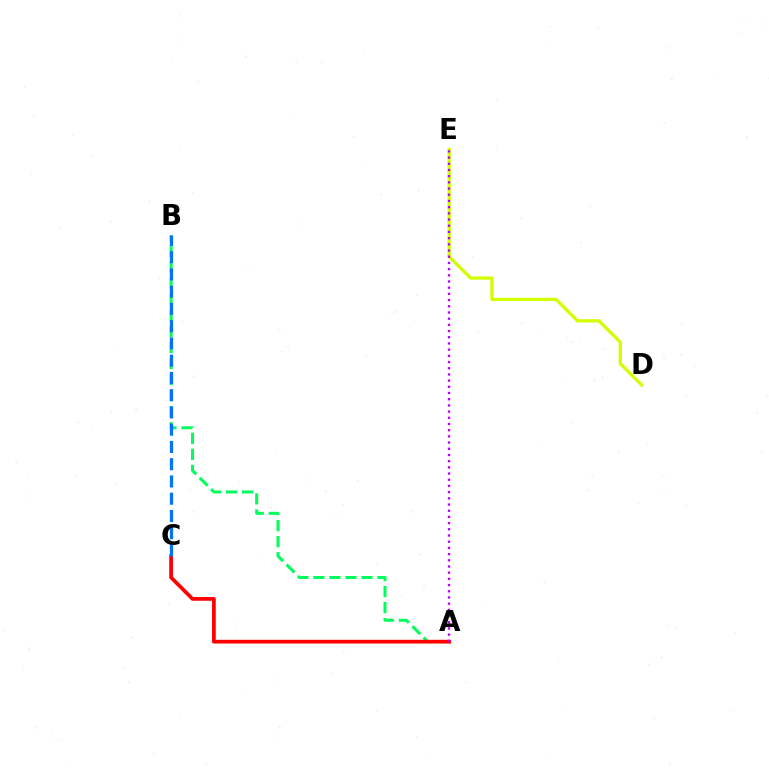{('A', 'B'): [{'color': '#00ff5c', 'line_style': 'dashed', 'thickness': 2.18}], ('A', 'C'): [{'color': '#ff0000', 'line_style': 'solid', 'thickness': 2.68}], ('B', 'C'): [{'color': '#0074ff', 'line_style': 'dashed', 'thickness': 2.34}], ('D', 'E'): [{'color': '#d1ff00', 'line_style': 'solid', 'thickness': 2.36}], ('A', 'E'): [{'color': '#b900ff', 'line_style': 'dotted', 'thickness': 1.68}]}